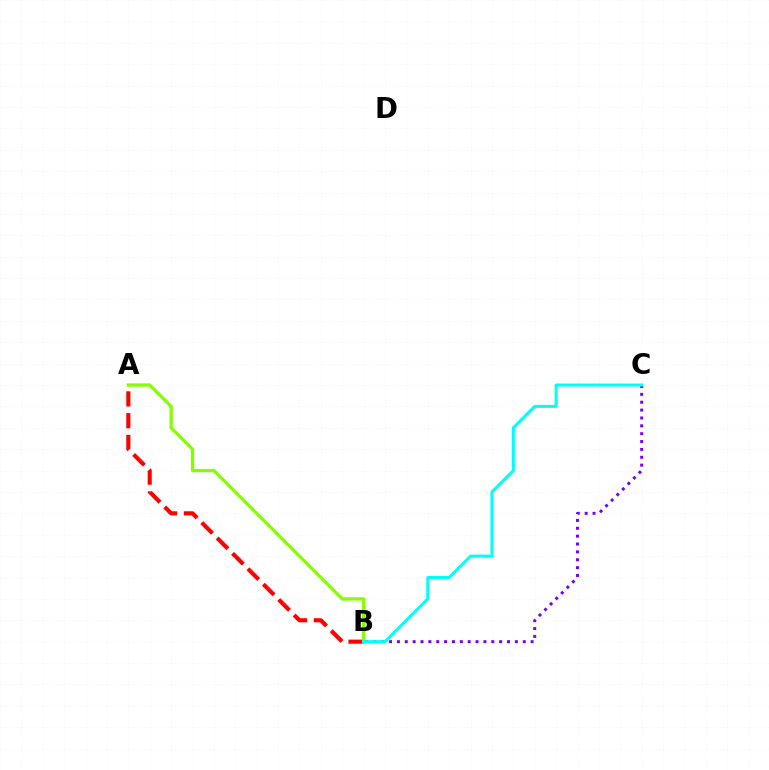{('A', 'B'): [{'color': '#ff0000', 'line_style': 'dashed', 'thickness': 2.96}, {'color': '#84ff00', 'line_style': 'solid', 'thickness': 2.37}], ('B', 'C'): [{'color': '#7200ff', 'line_style': 'dotted', 'thickness': 2.14}, {'color': '#00fff6', 'line_style': 'solid', 'thickness': 2.18}]}